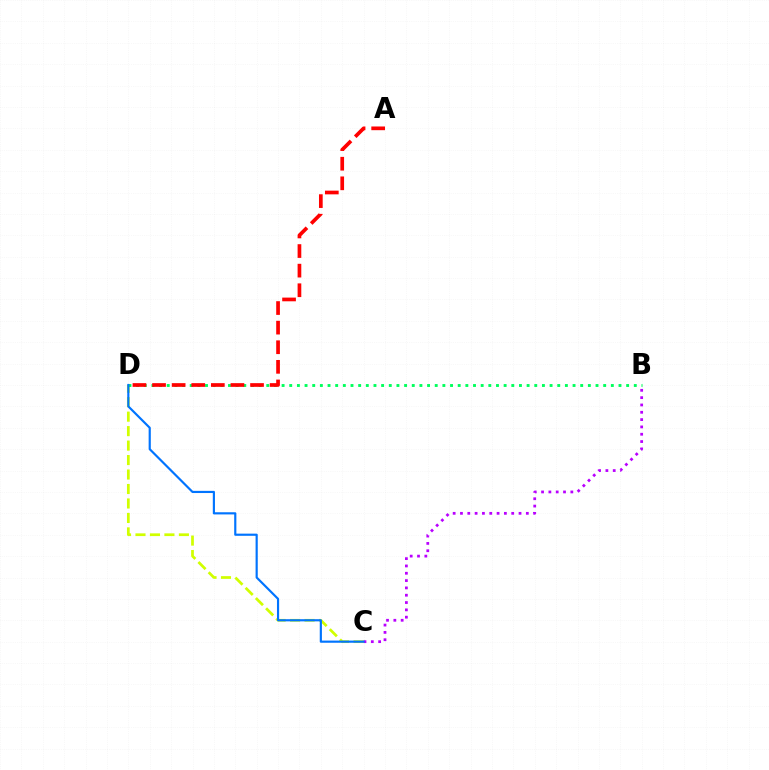{('C', 'D'): [{'color': '#d1ff00', 'line_style': 'dashed', 'thickness': 1.97}, {'color': '#0074ff', 'line_style': 'solid', 'thickness': 1.56}], ('B', 'D'): [{'color': '#00ff5c', 'line_style': 'dotted', 'thickness': 2.08}], ('B', 'C'): [{'color': '#b900ff', 'line_style': 'dotted', 'thickness': 1.99}], ('A', 'D'): [{'color': '#ff0000', 'line_style': 'dashed', 'thickness': 2.66}]}